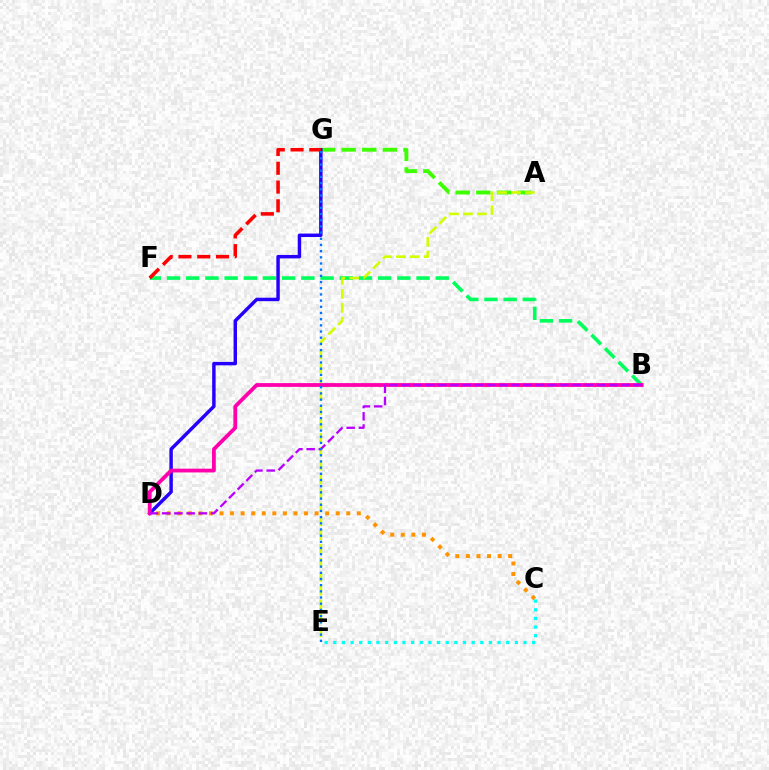{('A', 'G'): [{'color': '#3dff00', 'line_style': 'dashed', 'thickness': 2.8}], ('C', 'D'): [{'color': '#ff9400', 'line_style': 'dotted', 'thickness': 2.87}], ('B', 'F'): [{'color': '#00ff5c', 'line_style': 'dashed', 'thickness': 2.61}], ('A', 'E'): [{'color': '#d1ff00', 'line_style': 'dashed', 'thickness': 1.89}], ('D', 'G'): [{'color': '#2500ff', 'line_style': 'solid', 'thickness': 2.48}], ('B', 'D'): [{'color': '#ff00ac', 'line_style': 'solid', 'thickness': 2.72}, {'color': '#b900ff', 'line_style': 'dashed', 'thickness': 1.66}], ('C', 'E'): [{'color': '#00fff6', 'line_style': 'dotted', 'thickness': 2.35}], ('F', 'G'): [{'color': '#ff0000', 'line_style': 'dashed', 'thickness': 2.55}], ('E', 'G'): [{'color': '#0074ff', 'line_style': 'dotted', 'thickness': 1.68}]}